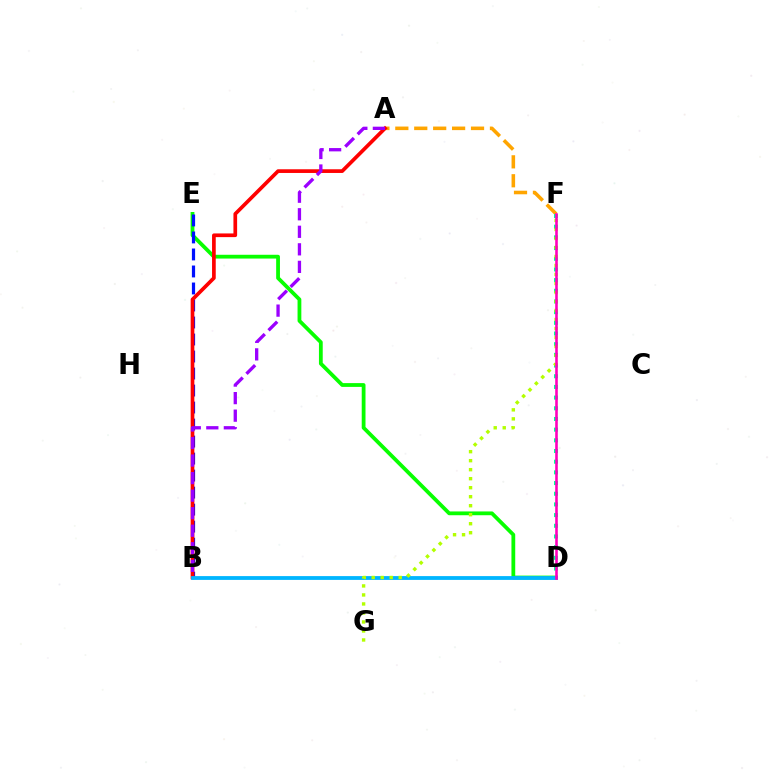{('A', 'F'): [{'color': '#ffa500', 'line_style': 'dashed', 'thickness': 2.57}], ('D', 'E'): [{'color': '#08ff00', 'line_style': 'solid', 'thickness': 2.73}], ('B', 'E'): [{'color': '#0010ff', 'line_style': 'dashed', 'thickness': 2.31}], ('D', 'F'): [{'color': '#00ff9d', 'line_style': 'dotted', 'thickness': 2.9}, {'color': '#ff00bd', 'line_style': 'solid', 'thickness': 1.87}], ('A', 'B'): [{'color': '#ff0000', 'line_style': 'solid', 'thickness': 2.66}, {'color': '#9b00ff', 'line_style': 'dashed', 'thickness': 2.38}], ('B', 'D'): [{'color': '#00b5ff', 'line_style': 'solid', 'thickness': 2.74}], ('F', 'G'): [{'color': '#b3ff00', 'line_style': 'dotted', 'thickness': 2.45}]}